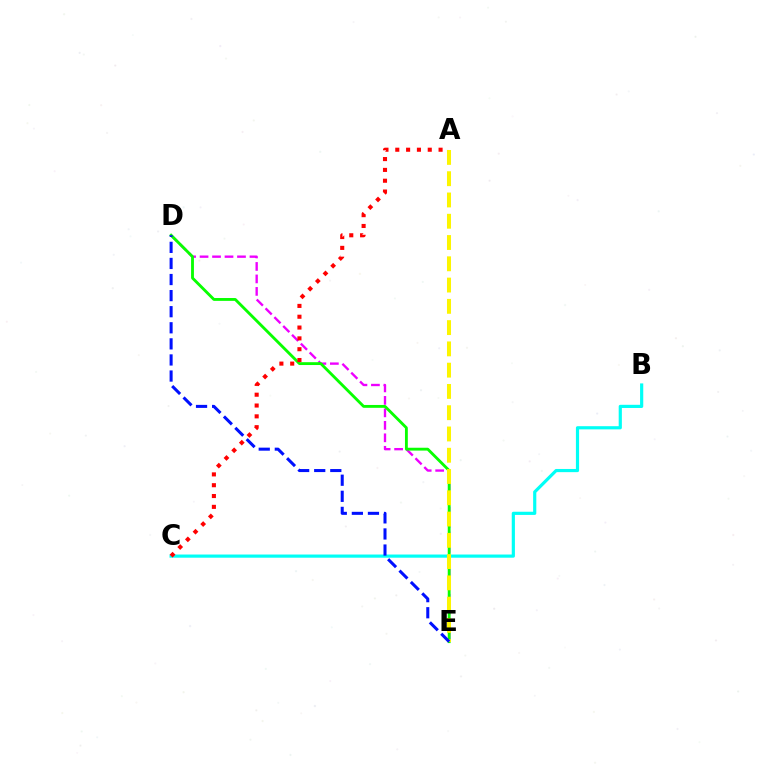{('D', 'E'): [{'color': '#ee00ff', 'line_style': 'dashed', 'thickness': 1.7}, {'color': '#08ff00', 'line_style': 'solid', 'thickness': 2.05}, {'color': '#0010ff', 'line_style': 'dashed', 'thickness': 2.19}], ('B', 'C'): [{'color': '#00fff6', 'line_style': 'solid', 'thickness': 2.29}], ('A', 'E'): [{'color': '#fcf500', 'line_style': 'dashed', 'thickness': 2.89}], ('A', 'C'): [{'color': '#ff0000', 'line_style': 'dotted', 'thickness': 2.94}]}